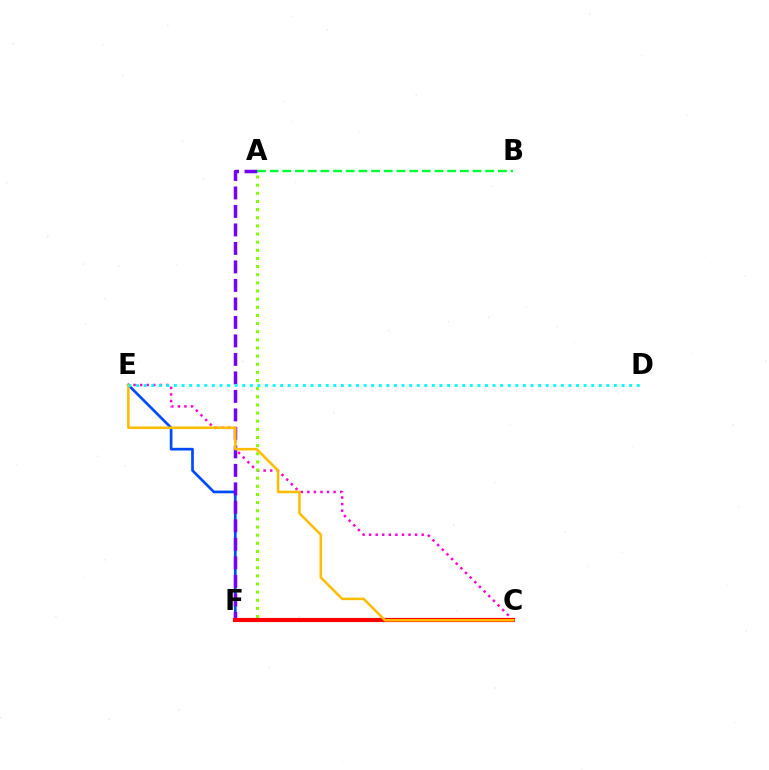{('C', 'E'): [{'color': '#ff00cf', 'line_style': 'dotted', 'thickness': 1.79}, {'color': '#ffbd00', 'line_style': 'solid', 'thickness': 1.84}], ('E', 'F'): [{'color': '#004bff', 'line_style': 'solid', 'thickness': 1.94}], ('A', 'F'): [{'color': '#84ff00', 'line_style': 'dotted', 'thickness': 2.21}, {'color': '#7200ff', 'line_style': 'dashed', 'thickness': 2.51}], ('C', 'F'): [{'color': '#ff0000', 'line_style': 'solid', 'thickness': 2.99}], ('A', 'B'): [{'color': '#00ff39', 'line_style': 'dashed', 'thickness': 1.72}], ('D', 'E'): [{'color': '#00fff6', 'line_style': 'dotted', 'thickness': 2.06}]}